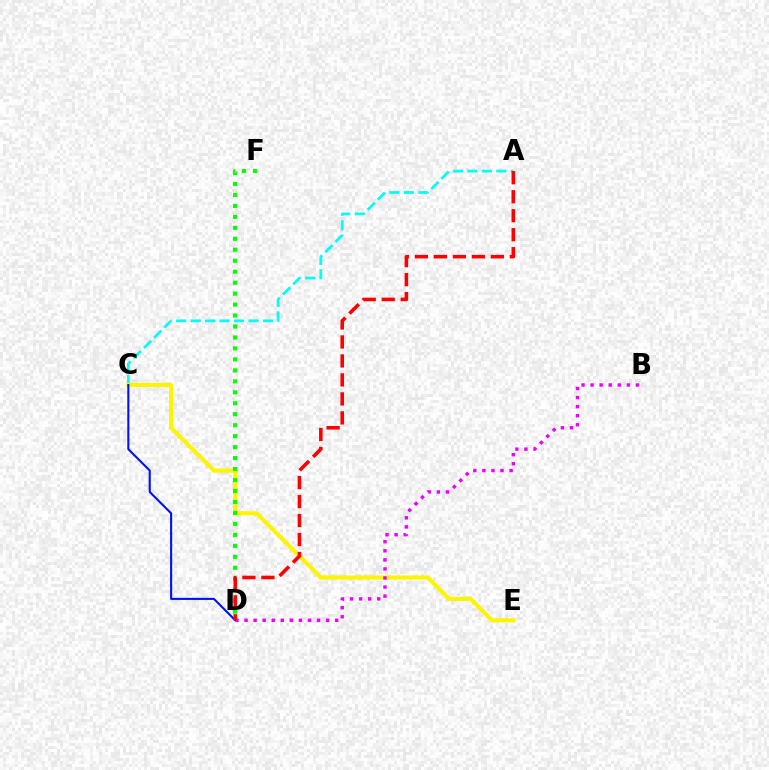{('A', 'C'): [{'color': '#00fff6', 'line_style': 'dashed', 'thickness': 1.97}], ('C', 'E'): [{'color': '#fcf500', 'line_style': 'solid', 'thickness': 2.97}], ('C', 'D'): [{'color': '#0010ff', 'line_style': 'solid', 'thickness': 1.5}], ('D', 'F'): [{'color': '#08ff00', 'line_style': 'dotted', 'thickness': 2.98}], ('B', 'D'): [{'color': '#ee00ff', 'line_style': 'dotted', 'thickness': 2.46}], ('A', 'D'): [{'color': '#ff0000', 'line_style': 'dashed', 'thickness': 2.58}]}